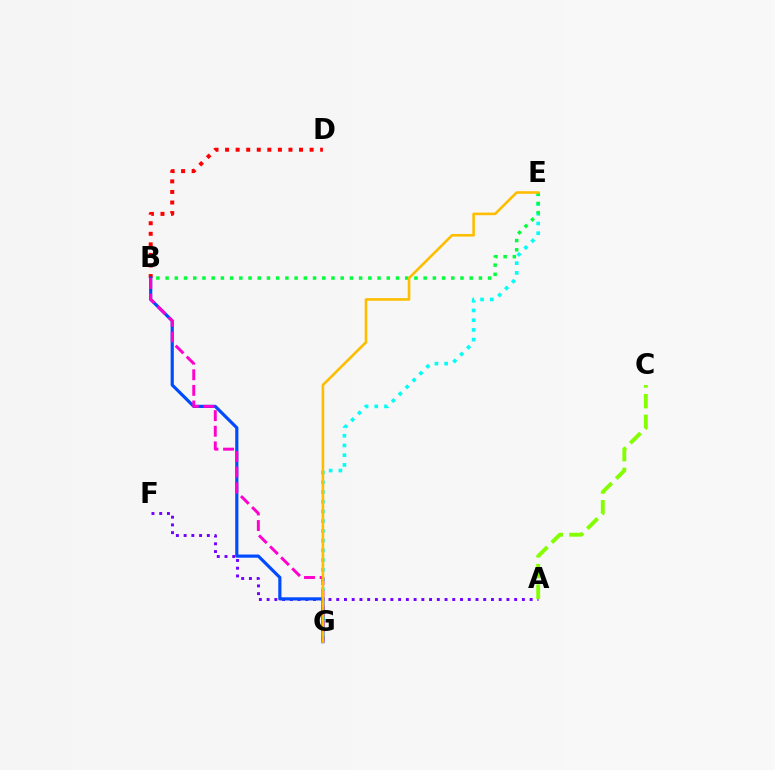{('E', 'G'): [{'color': '#00fff6', 'line_style': 'dotted', 'thickness': 2.64}, {'color': '#ffbd00', 'line_style': 'solid', 'thickness': 1.87}], ('A', 'F'): [{'color': '#7200ff', 'line_style': 'dotted', 'thickness': 2.1}], ('B', 'D'): [{'color': '#ff0000', 'line_style': 'dotted', 'thickness': 2.87}], ('B', 'G'): [{'color': '#004bff', 'line_style': 'solid', 'thickness': 2.29}, {'color': '#ff00cf', 'line_style': 'dashed', 'thickness': 2.12}], ('B', 'E'): [{'color': '#00ff39', 'line_style': 'dotted', 'thickness': 2.5}], ('A', 'C'): [{'color': '#84ff00', 'line_style': 'dashed', 'thickness': 2.81}]}